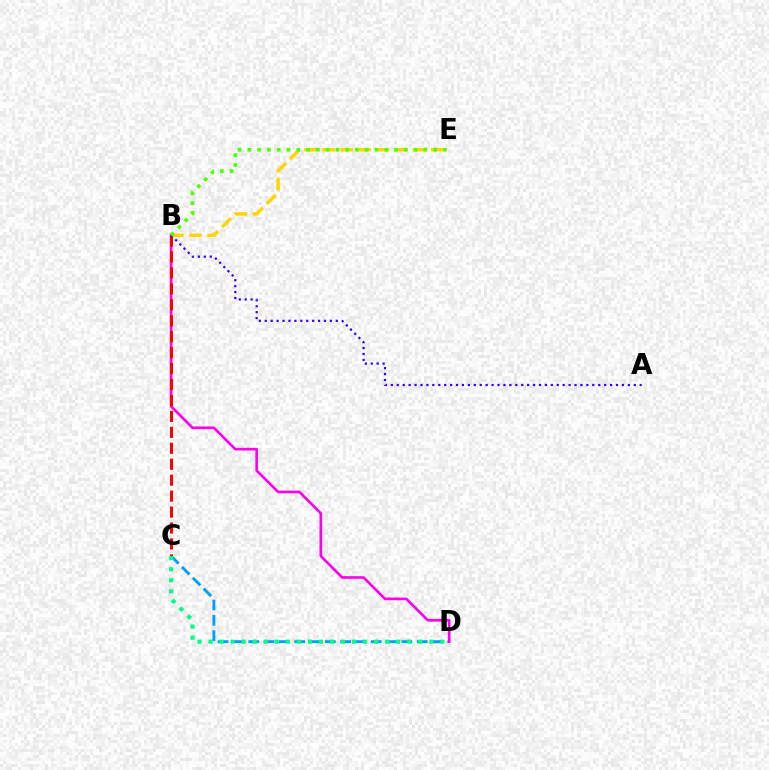{('C', 'D'): [{'color': '#009eff', 'line_style': 'dashed', 'thickness': 2.08}, {'color': '#00ff86', 'line_style': 'dotted', 'thickness': 3.0}], ('B', 'D'): [{'color': '#ff00ed', 'line_style': 'solid', 'thickness': 1.91}], ('B', 'C'): [{'color': '#ff0000', 'line_style': 'dashed', 'thickness': 2.17}], ('B', 'E'): [{'color': '#ffd500', 'line_style': 'dashed', 'thickness': 2.46}, {'color': '#4fff00', 'line_style': 'dotted', 'thickness': 2.66}], ('A', 'B'): [{'color': '#3700ff', 'line_style': 'dotted', 'thickness': 1.61}]}